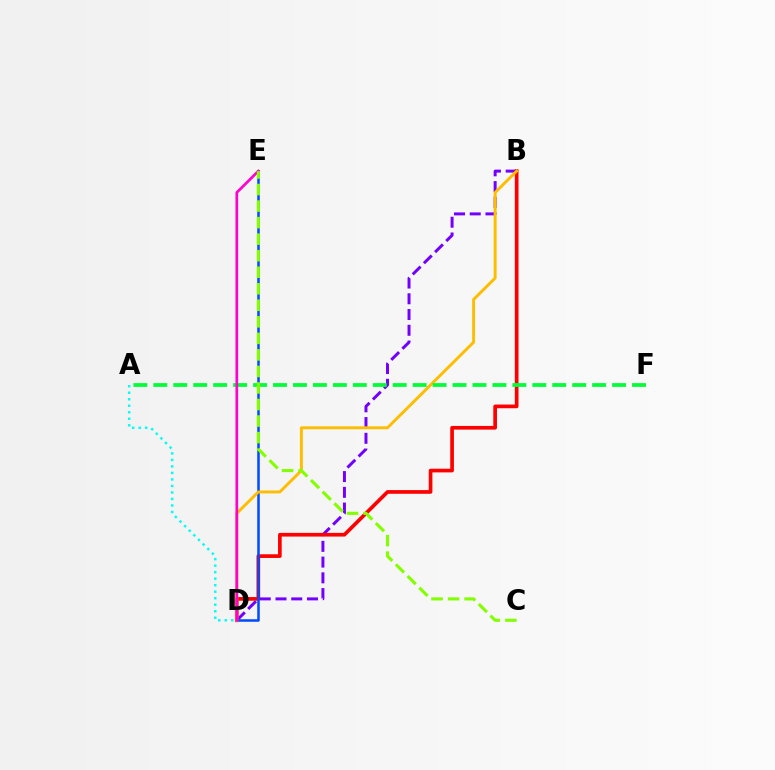{('B', 'D'): [{'color': '#7200ff', 'line_style': 'dashed', 'thickness': 2.14}, {'color': '#ff0000', 'line_style': 'solid', 'thickness': 2.65}, {'color': '#ffbd00', 'line_style': 'solid', 'thickness': 2.11}], ('A', 'D'): [{'color': '#00fff6', 'line_style': 'dotted', 'thickness': 1.77}], ('D', 'E'): [{'color': '#004bff', 'line_style': 'solid', 'thickness': 1.82}, {'color': '#ff00cf', 'line_style': 'solid', 'thickness': 1.94}], ('A', 'F'): [{'color': '#00ff39', 'line_style': 'dashed', 'thickness': 2.71}], ('C', 'E'): [{'color': '#84ff00', 'line_style': 'dashed', 'thickness': 2.25}]}